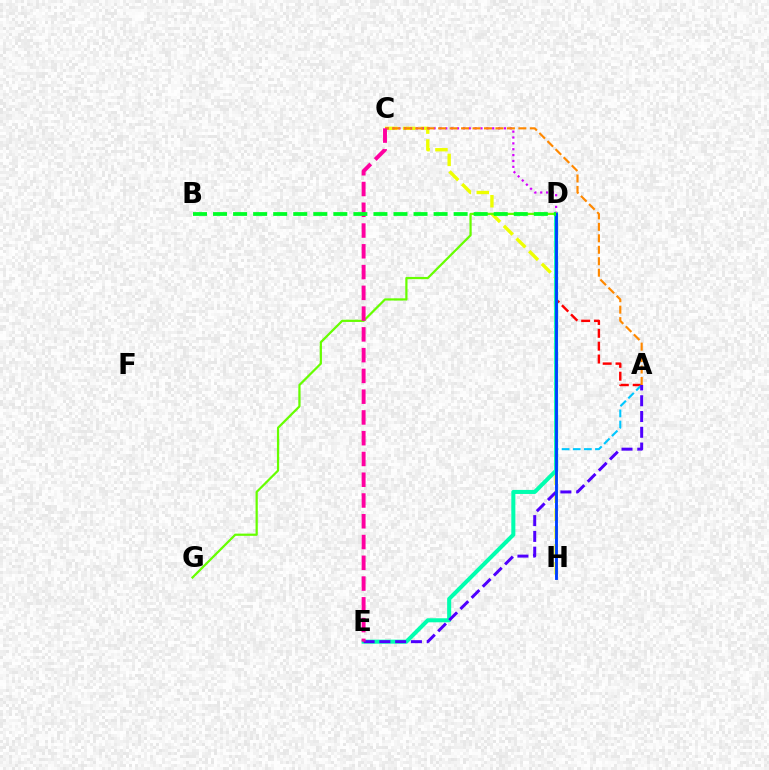{('A', 'D'): [{'color': '#ff0000', 'line_style': 'dashed', 'thickness': 1.75}], ('A', 'H'): [{'color': '#00c7ff', 'line_style': 'dashed', 'thickness': 1.51}], ('C', 'H'): [{'color': '#eeff00', 'line_style': 'dashed', 'thickness': 2.43}], ('D', 'E'): [{'color': '#00ffaf', 'line_style': 'solid', 'thickness': 2.91}], ('C', 'D'): [{'color': '#d600ff', 'line_style': 'dotted', 'thickness': 1.59}], ('D', 'G'): [{'color': '#66ff00', 'line_style': 'solid', 'thickness': 1.6}], ('A', 'E'): [{'color': '#4f00ff', 'line_style': 'dashed', 'thickness': 2.14}], ('D', 'H'): [{'color': '#003fff', 'line_style': 'solid', 'thickness': 2.06}], ('A', 'C'): [{'color': '#ff8800', 'line_style': 'dashed', 'thickness': 1.56}], ('C', 'E'): [{'color': '#ff00a0', 'line_style': 'dashed', 'thickness': 2.82}], ('B', 'D'): [{'color': '#00ff27', 'line_style': 'dashed', 'thickness': 2.72}]}